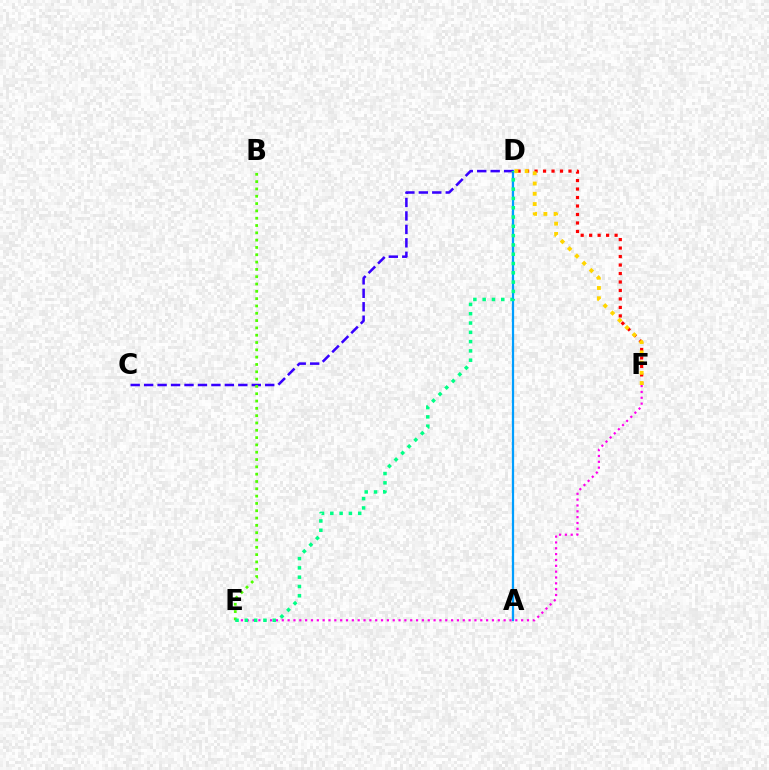{('A', 'D'): [{'color': '#009eff', 'line_style': 'solid', 'thickness': 1.61}], ('D', 'F'): [{'color': '#ff0000', 'line_style': 'dotted', 'thickness': 2.3}, {'color': '#ffd500', 'line_style': 'dotted', 'thickness': 2.79}], ('E', 'F'): [{'color': '#ff00ed', 'line_style': 'dotted', 'thickness': 1.59}], ('C', 'D'): [{'color': '#3700ff', 'line_style': 'dashed', 'thickness': 1.83}], ('B', 'E'): [{'color': '#4fff00', 'line_style': 'dotted', 'thickness': 1.99}], ('D', 'E'): [{'color': '#00ff86', 'line_style': 'dotted', 'thickness': 2.53}]}